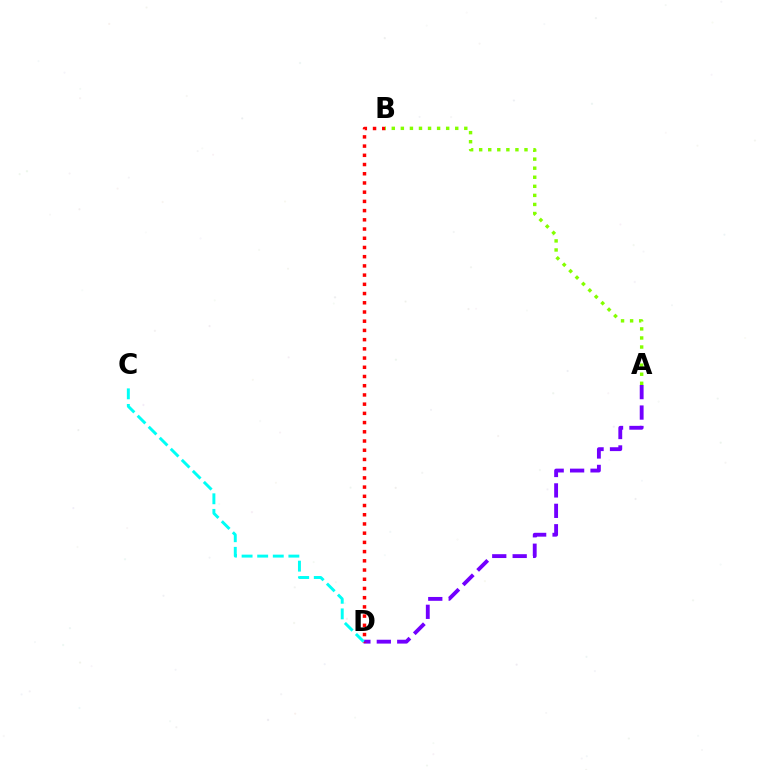{('A', 'D'): [{'color': '#7200ff', 'line_style': 'dashed', 'thickness': 2.77}], ('C', 'D'): [{'color': '#00fff6', 'line_style': 'dashed', 'thickness': 2.12}], ('B', 'D'): [{'color': '#ff0000', 'line_style': 'dotted', 'thickness': 2.5}], ('A', 'B'): [{'color': '#84ff00', 'line_style': 'dotted', 'thickness': 2.46}]}